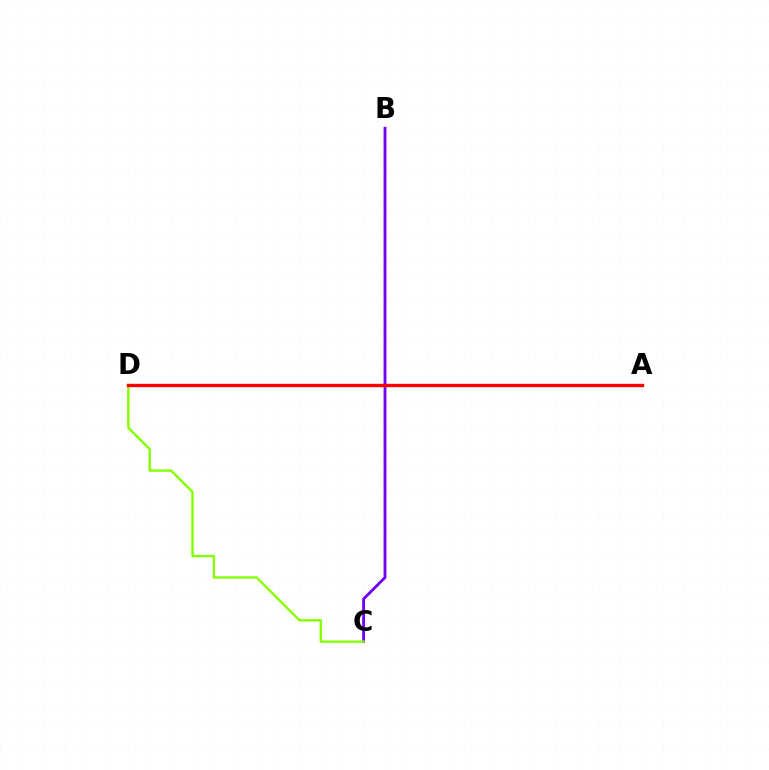{('B', 'C'): [{'color': '#7200ff', 'line_style': 'solid', 'thickness': 2.06}], ('A', 'D'): [{'color': '#00fff6', 'line_style': 'dashed', 'thickness': 2.0}, {'color': '#ff0000', 'line_style': 'solid', 'thickness': 2.42}], ('C', 'D'): [{'color': '#84ff00', 'line_style': 'solid', 'thickness': 1.72}]}